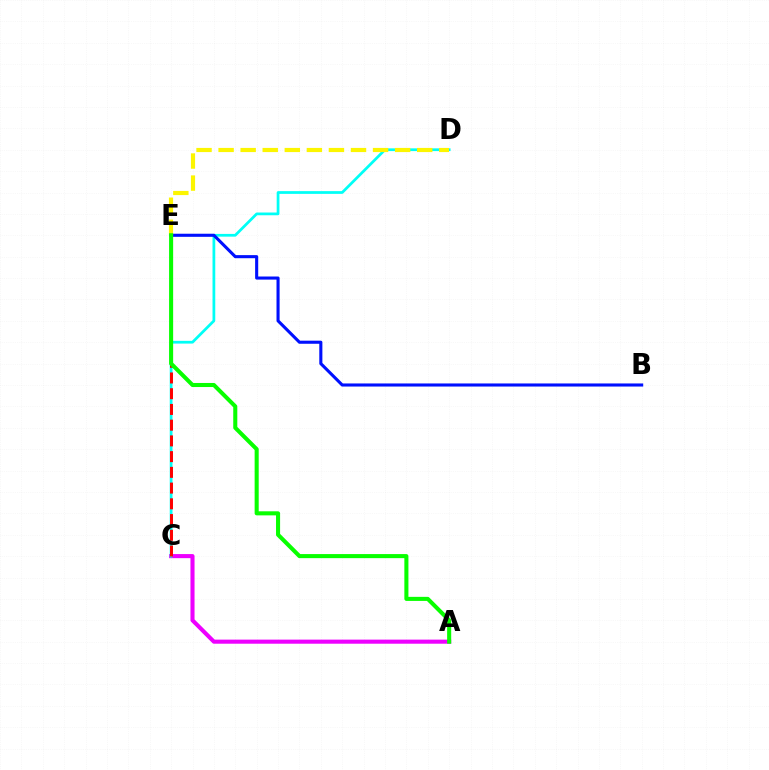{('A', 'C'): [{'color': '#ee00ff', 'line_style': 'solid', 'thickness': 2.94}], ('C', 'D'): [{'color': '#00fff6', 'line_style': 'solid', 'thickness': 1.98}], ('C', 'E'): [{'color': '#ff0000', 'line_style': 'dashed', 'thickness': 2.14}], ('B', 'E'): [{'color': '#0010ff', 'line_style': 'solid', 'thickness': 2.23}], ('D', 'E'): [{'color': '#fcf500', 'line_style': 'dashed', 'thickness': 3.0}], ('A', 'E'): [{'color': '#08ff00', 'line_style': 'solid', 'thickness': 2.93}]}